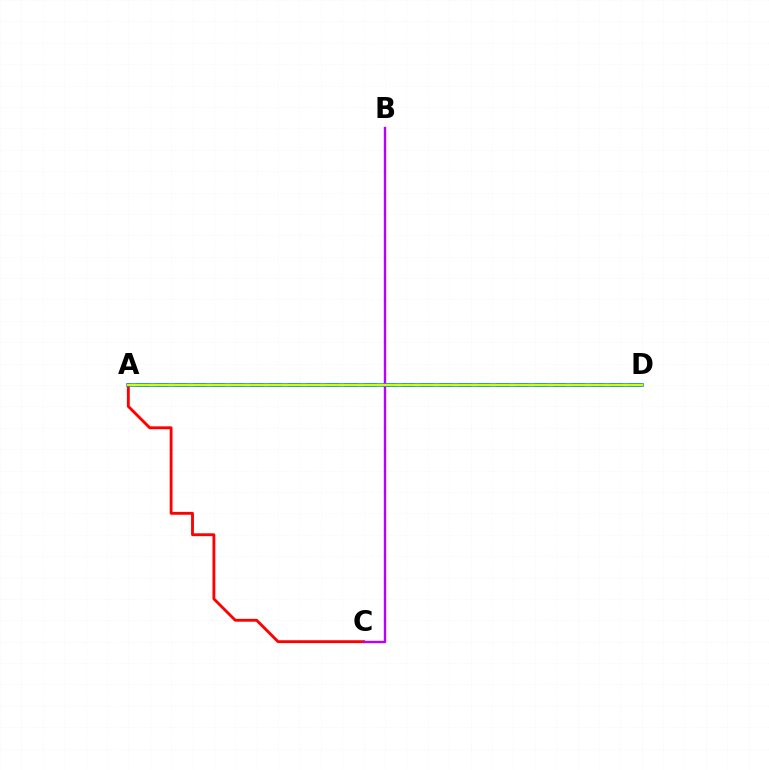{('A', 'D'): [{'color': '#00ff5c', 'line_style': 'dashed', 'thickness': 2.57}, {'color': '#0074ff', 'line_style': 'solid', 'thickness': 2.58}, {'color': '#d1ff00', 'line_style': 'solid', 'thickness': 1.67}], ('A', 'C'): [{'color': '#ff0000', 'line_style': 'solid', 'thickness': 2.06}], ('B', 'C'): [{'color': '#b900ff', 'line_style': 'solid', 'thickness': 1.72}]}